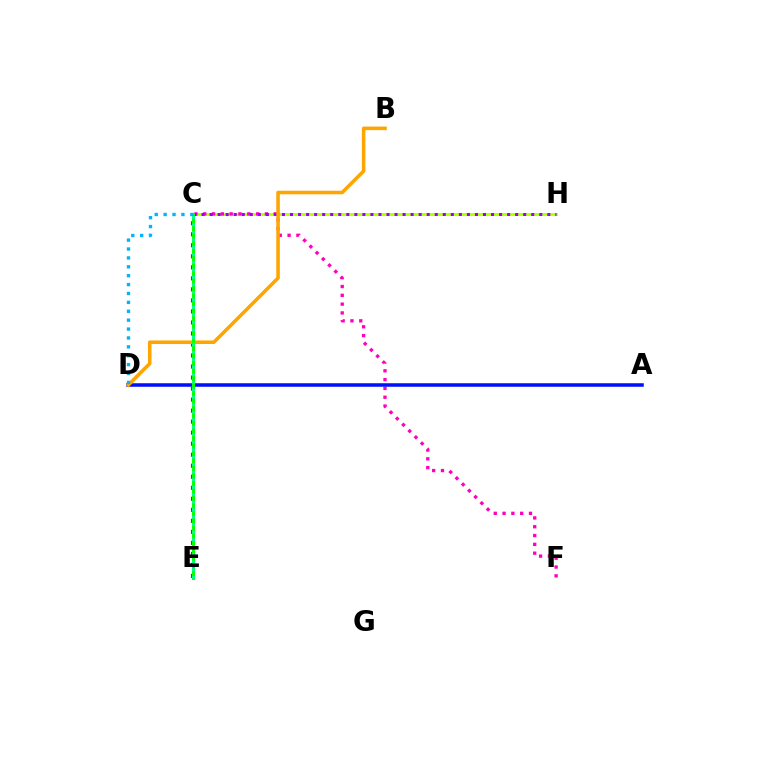{('C', 'H'): [{'color': '#b3ff00', 'line_style': 'solid', 'thickness': 2.0}, {'color': '#9b00ff', 'line_style': 'dotted', 'thickness': 2.18}], ('C', 'F'): [{'color': '#ff00bd', 'line_style': 'dotted', 'thickness': 2.39}], ('A', 'D'): [{'color': '#0010ff', 'line_style': 'solid', 'thickness': 2.55}], ('C', 'E'): [{'color': '#ff0000', 'line_style': 'dotted', 'thickness': 2.99}, {'color': '#08ff00', 'line_style': 'solid', 'thickness': 2.14}, {'color': '#00ff9d', 'line_style': 'dotted', 'thickness': 2.04}], ('B', 'D'): [{'color': '#ffa500', 'line_style': 'solid', 'thickness': 2.56}], ('C', 'D'): [{'color': '#00b5ff', 'line_style': 'dotted', 'thickness': 2.42}]}